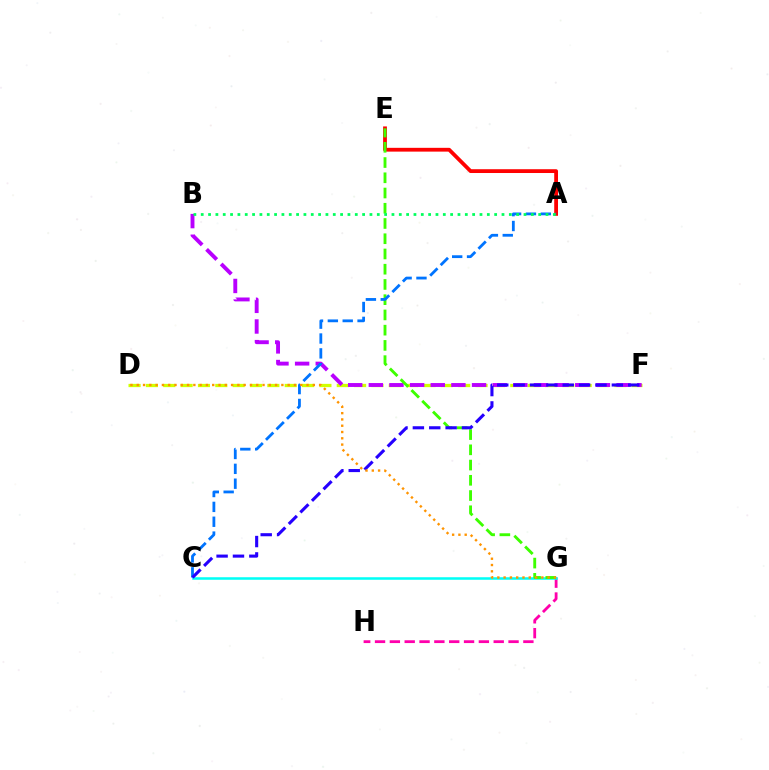{('A', 'E'): [{'color': '#ff0000', 'line_style': 'solid', 'thickness': 2.73}], ('G', 'H'): [{'color': '#ff00ac', 'line_style': 'dashed', 'thickness': 2.02}], ('D', 'F'): [{'color': '#d1ff00', 'line_style': 'dashed', 'thickness': 2.36}], ('C', 'G'): [{'color': '#00fff6', 'line_style': 'solid', 'thickness': 1.82}], ('B', 'F'): [{'color': '#b900ff', 'line_style': 'dashed', 'thickness': 2.8}], ('E', 'G'): [{'color': '#3dff00', 'line_style': 'dashed', 'thickness': 2.07}], ('A', 'C'): [{'color': '#0074ff', 'line_style': 'dashed', 'thickness': 2.02}], ('C', 'F'): [{'color': '#2500ff', 'line_style': 'dashed', 'thickness': 2.22}], ('D', 'G'): [{'color': '#ff9400', 'line_style': 'dotted', 'thickness': 1.71}], ('A', 'B'): [{'color': '#00ff5c', 'line_style': 'dotted', 'thickness': 1.99}]}